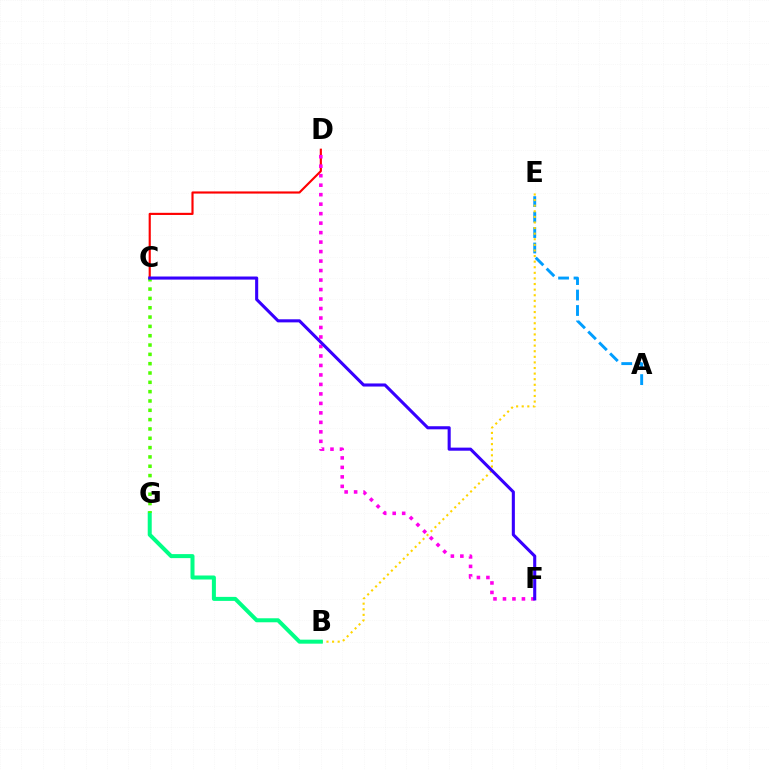{('A', 'E'): [{'color': '#009eff', 'line_style': 'dashed', 'thickness': 2.1}], ('C', 'D'): [{'color': '#ff0000', 'line_style': 'solid', 'thickness': 1.55}], ('B', 'E'): [{'color': '#ffd500', 'line_style': 'dotted', 'thickness': 1.52}], ('B', 'G'): [{'color': '#00ff86', 'line_style': 'solid', 'thickness': 2.89}], ('C', 'G'): [{'color': '#4fff00', 'line_style': 'dotted', 'thickness': 2.53}], ('D', 'F'): [{'color': '#ff00ed', 'line_style': 'dotted', 'thickness': 2.58}], ('C', 'F'): [{'color': '#3700ff', 'line_style': 'solid', 'thickness': 2.22}]}